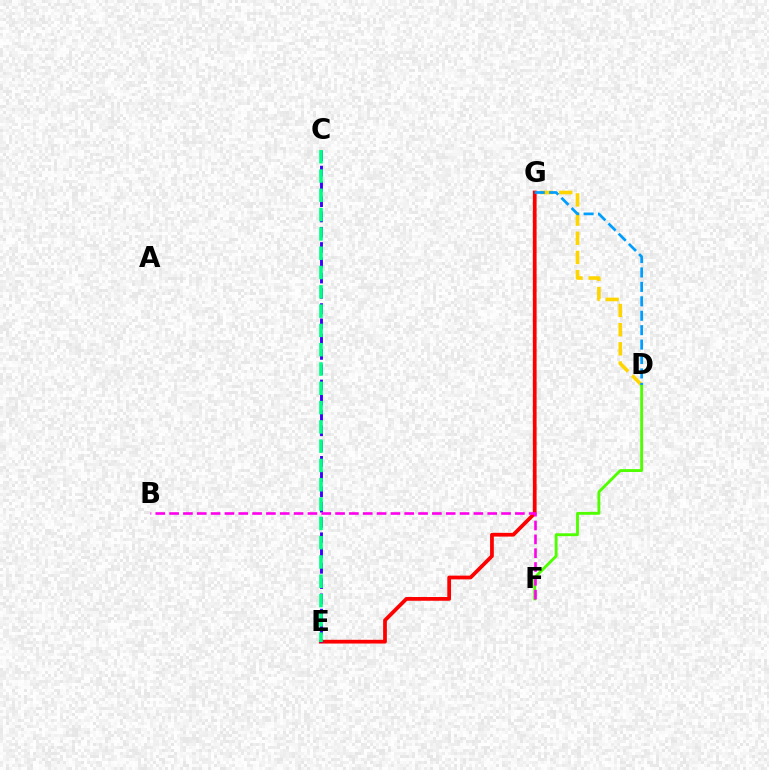{('D', 'G'): [{'color': '#ffd500', 'line_style': 'dashed', 'thickness': 2.6}, {'color': '#009eff', 'line_style': 'dashed', 'thickness': 1.96}], ('E', 'G'): [{'color': '#ff0000', 'line_style': 'solid', 'thickness': 2.7}], ('C', 'E'): [{'color': '#3700ff', 'line_style': 'dashed', 'thickness': 2.08}, {'color': '#00ff86', 'line_style': 'dashed', 'thickness': 2.62}], ('D', 'F'): [{'color': '#4fff00', 'line_style': 'solid', 'thickness': 2.06}], ('B', 'F'): [{'color': '#ff00ed', 'line_style': 'dashed', 'thickness': 1.88}]}